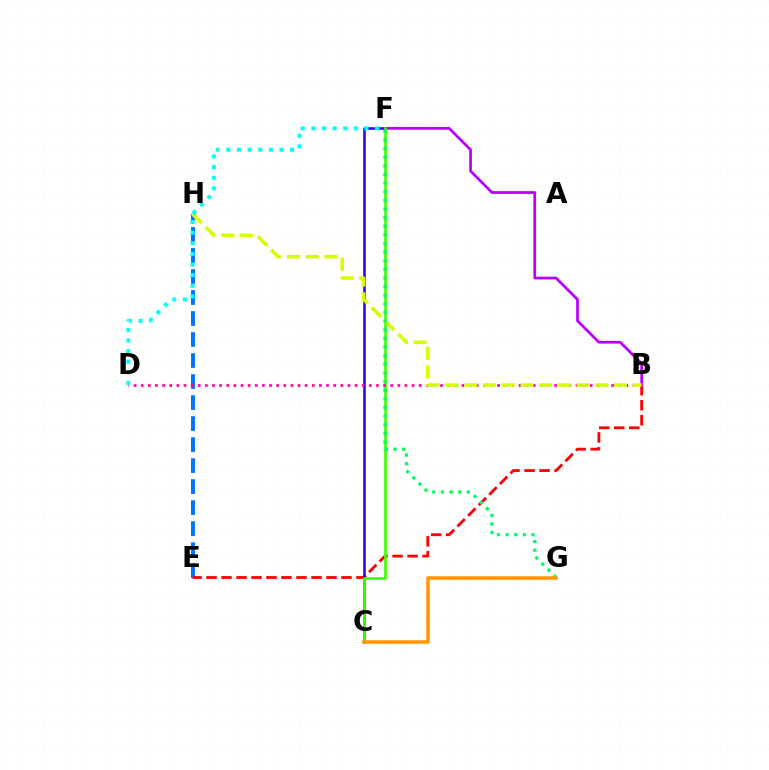{('E', 'H'): [{'color': '#0074ff', 'line_style': 'dashed', 'thickness': 2.85}], ('B', 'E'): [{'color': '#ff0000', 'line_style': 'dashed', 'thickness': 2.04}], ('B', 'F'): [{'color': '#b900ff', 'line_style': 'solid', 'thickness': 1.97}], ('C', 'F'): [{'color': '#2500ff', 'line_style': 'solid', 'thickness': 1.82}, {'color': '#3dff00', 'line_style': 'solid', 'thickness': 1.92}], ('B', 'D'): [{'color': '#ff00ac', 'line_style': 'dotted', 'thickness': 1.94}], ('B', 'H'): [{'color': '#d1ff00', 'line_style': 'dashed', 'thickness': 2.54}], ('F', 'G'): [{'color': '#00ff5c', 'line_style': 'dotted', 'thickness': 2.34}], ('C', 'G'): [{'color': '#ff9400', 'line_style': 'solid', 'thickness': 2.52}], ('D', 'F'): [{'color': '#00fff6', 'line_style': 'dotted', 'thickness': 2.89}]}